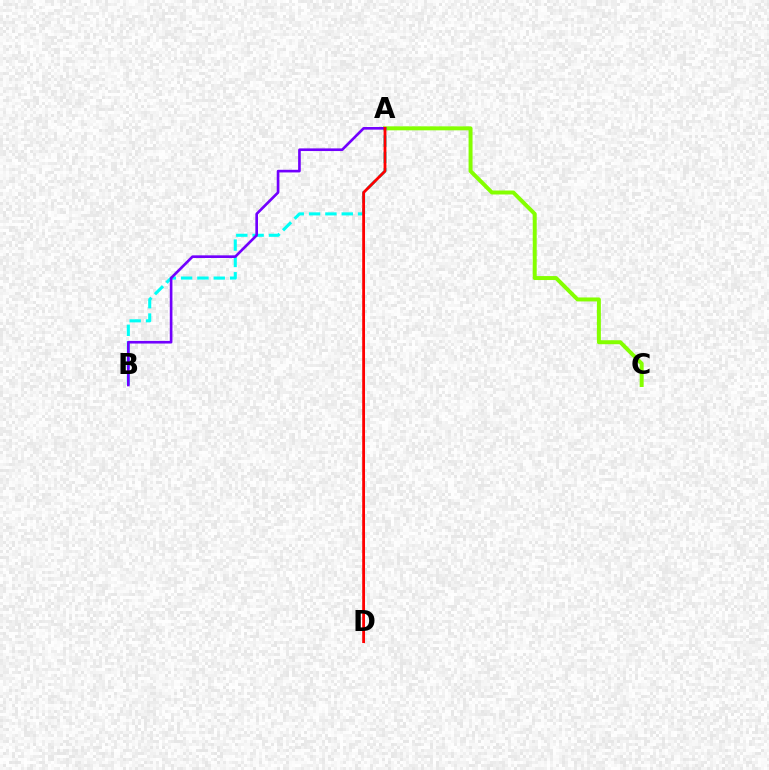{('A', 'C'): [{'color': '#84ff00', 'line_style': 'solid', 'thickness': 2.86}], ('A', 'B'): [{'color': '#00fff6', 'line_style': 'dashed', 'thickness': 2.22}, {'color': '#7200ff', 'line_style': 'solid', 'thickness': 1.9}], ('A', 'D'): [{'color': '#ff0000', 'line_style': 'solid', 'thickness': 2.02}]}